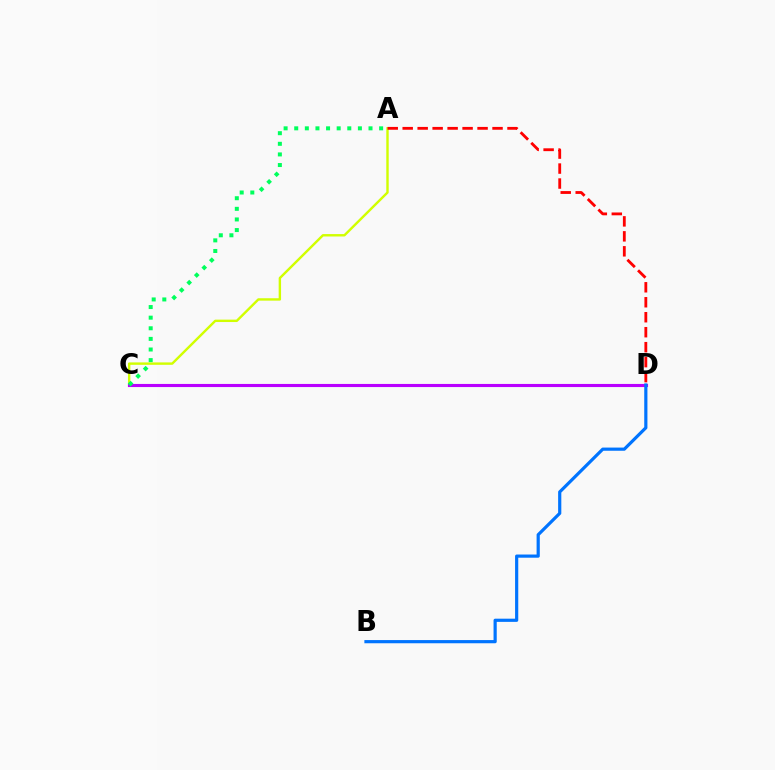{('A', 'C'): [{'color': '#d1ff00', 'line_style': 'solid', 'thickness': 1.73}, {'color': '#00ff5c', 'line_style': 'dotted', 'thickness': 2.88}], ('C', 'D'): [{'color': '#b900ff', 'line_style': 'solid', 'thickness': 2.24}], ('B', 'D'): [{'color': '#0074ff', 'line_style': 'solid', 'thickness': 2.29}], ('A', 'D'): [{'color': '#ff0000', 'line_style': 'dashed', 'thickness': 2.03}]}